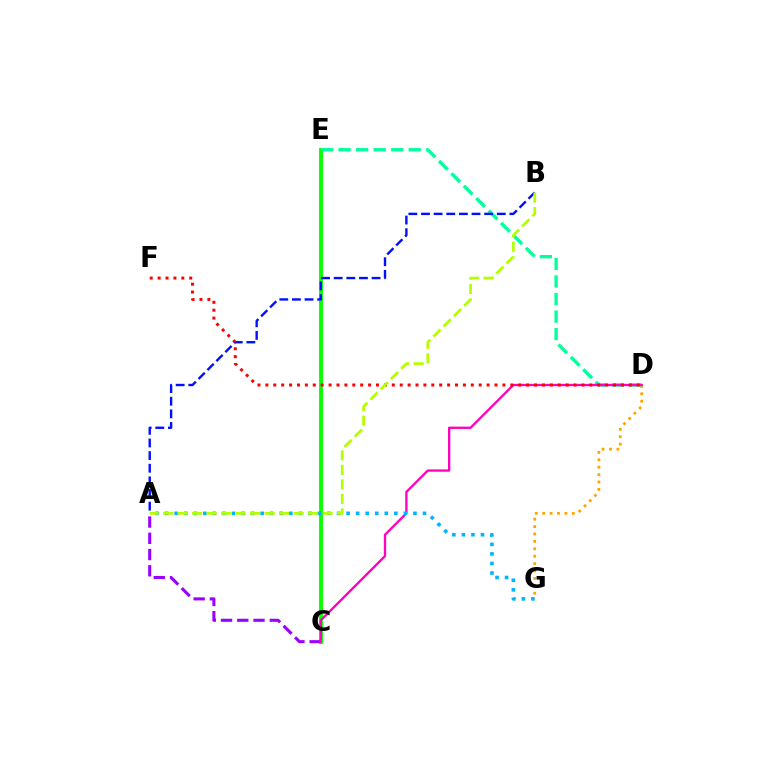{('D', 'G'): [{'color': '#ffa500', 'line_style': 'dotted', 'thickness': 2.01}], ('C', 'E'): [{'color': '#08ff00', 'line_style': 'solid', 'thickness': 2.8}], ('D', 'E'): [{'color': '#00ff9d', 'line_style': 'dashed', 'thickness': 2.38}], ('A', 'B'): [{'color': '#0010ff', 'line_style': 'dashed', 'thickness': 1.72}, {'color': '#b3ff00', 'line_style': 'dashed', 'thickness': 1.97}], ('A', 'C'): [{'color': '#9b00ff', 'line_style': 'dashed', 'thickness': 2.21}], ('C', 'D'): [{'color': '#ff00bd', 'line_style': 'solid', 'thickness': 1.67}], ('A', 'G'): [{'color': '#00b5ff', 'line_style': 'dotted', 'thickness': 2.59}], ('D', 'F'): [{'color': '#ff0000', 'line_style': 'dotted', 'thickness': 2.15}]}